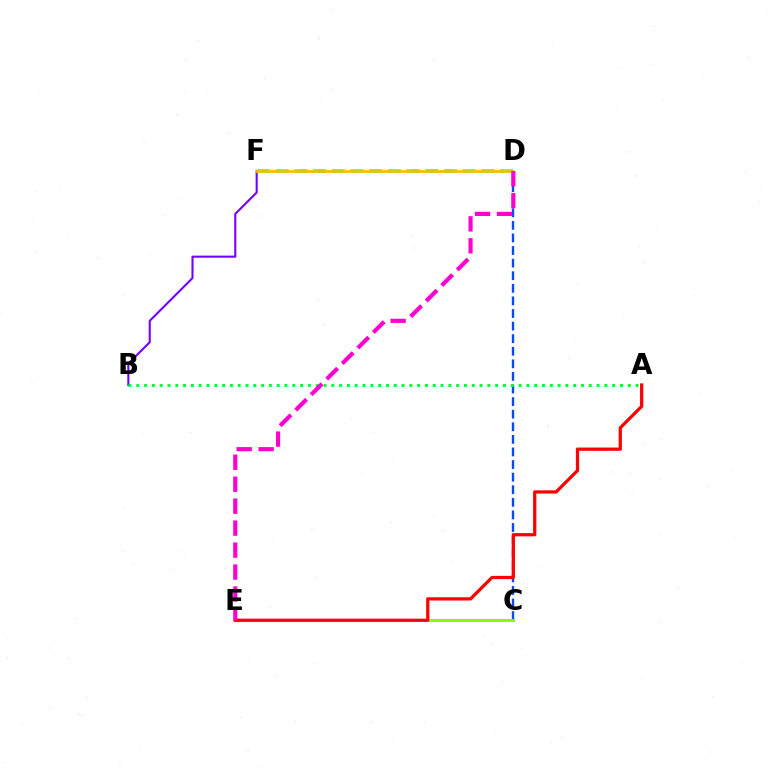{('C', 'D'): [{'color': '#004bff', 'line_style': 'dashed', 'thickness': 1.71}], ('C', 'E'): [{'color': '#84ff00', 'line_style': 'solid', 'thickness': 2.1}], ('A', 'E'): [{'color': '#ff0000', 'line_style': 'solid', 'thickness': 2.34}], ('B', 'F'): [{'color': '#7200ff', 'line_style': 'solid', 'thickness': 1.5}], ('D', 'F'): [{'color': '#00fff6', 'line_style': 'dashed', 'thickness': 2.54}, {'color': '#ffbd00', 'line_style': 'solid', 'thickness': 1.95}], ('A', 'B'): [{'color': '#00ff39', 'line_style': 'dotted', 'thickness': 2.12}], ('D', 'E'): [{'color': '#ff00cf', 'line_style': 'dashed', 'thickness': 2.98}]}